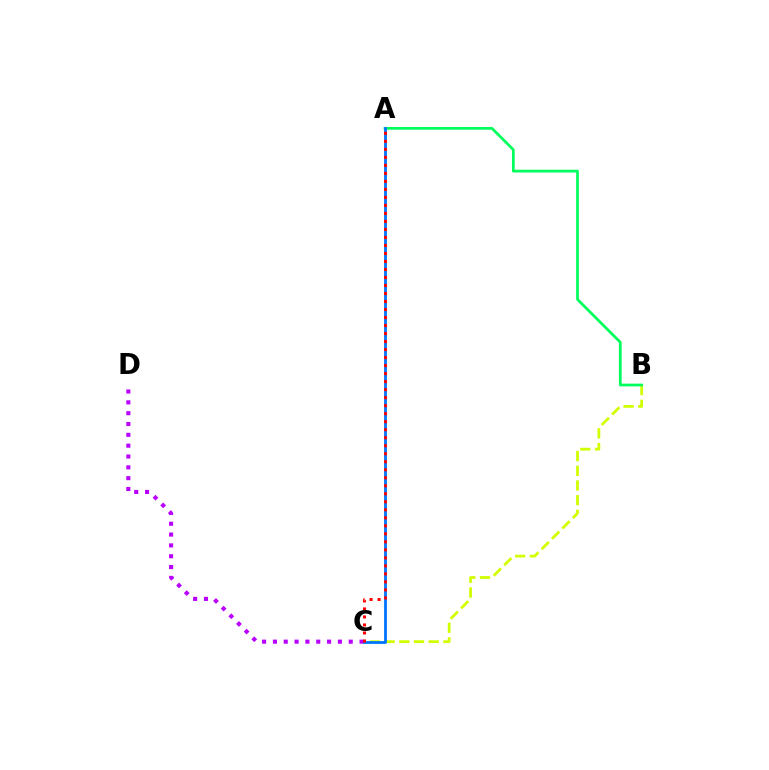{('B', 'C'): [{'color': '#d1ff00', 'line_style': 'dashed', 'thickness': 2.0}], ('C', 'D'): [{'color': '#b900ff', 'line_style': 'dotted', 'thickness': 2.94}], ('A', 'B'): [{'color': '#00ff5c', 'line_style': 'solid', 'thickness': 1.97}], ('A', 'C'): [{'color': '#0074ff', 'line_style': 'solid', 'thickness': 2.01}, {'color': '#ff0000', 'line_style': 'dotted', 'thickness': 2.18}]}